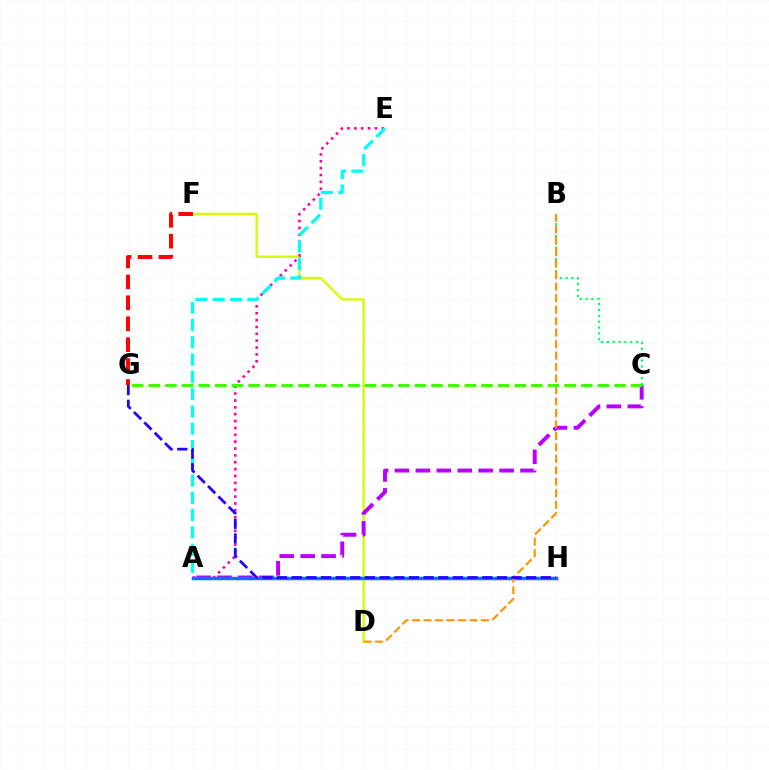{('D', 'F'): [{'color': '#d1ff00', 'line_style': 'solid', 'thickness': 1.7}], ('A', 'E'): [{'color': '#ff00ac', 'line_style': 'dotted', 'thickness': 1.87}, {'color': '#00fff6', 'line_style': 'dashed', 'thickness': 2.35}], ('A', 'C'): [{'color': '#b900ff', 'line_style': 'dashed', 'thickness': 2.84}], ('A', 'H'): [{'color': '#0074ff', 'line_style': 'solid', 'thickness': 2.52}], ('F', 'G'): [{'color': '#ff0000', 'line_style': 'dashed', 'thickness': 2.84}], ('B', 'C'): [{'color': '#00ff5c', 'line_style': 'dotted', 'thickness': 1.59}], ('B', 'D'): [{'color': '#ff9400', 'line_style': 'dashed', 'thickness': 1.56}], ('G', 'H'): [{'color': '#2500ff', 'line_style': 'dashed', 'thickness': 1.99}], ('C', 'G'): [{'color': '#3dff00', 'line_style': 'dashed', 'thickness': 2.26}]}